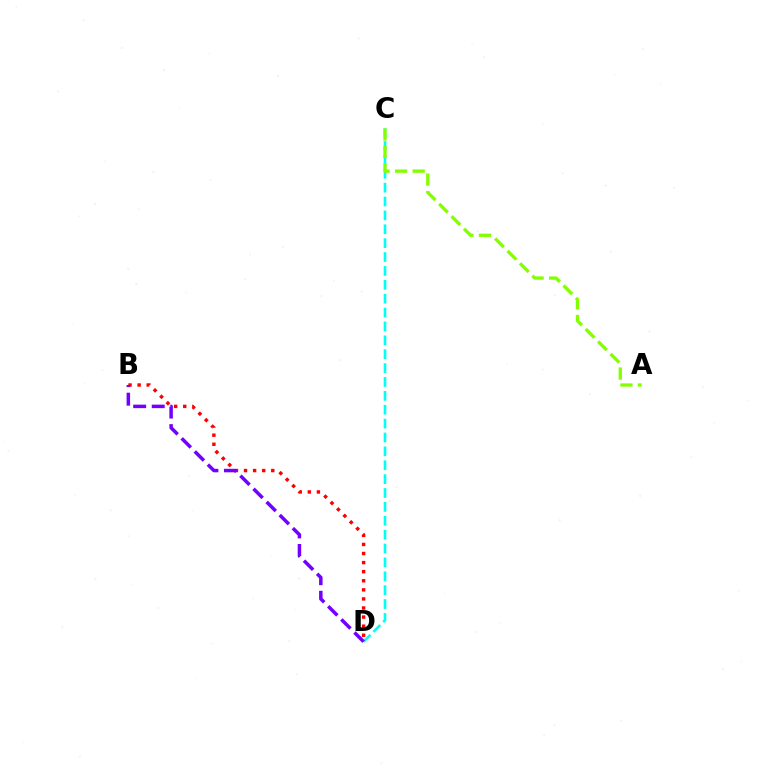{('B', 'D'): [{'color': '#ff0000', 'line_style': 'dotted', 'thickness': 2.47}, {'color': '#7200ff', 'line_style': 'dashed', 'thickness': 2.52}], ('C', 'D'): [{'color': '#00fff6', 'line_style': 'dashed', 'thickness': 1.89}], ('A', 'C'): [{'color': '#84ff00', 'line_style': 'dashed', 'thickness': 2.39}]}